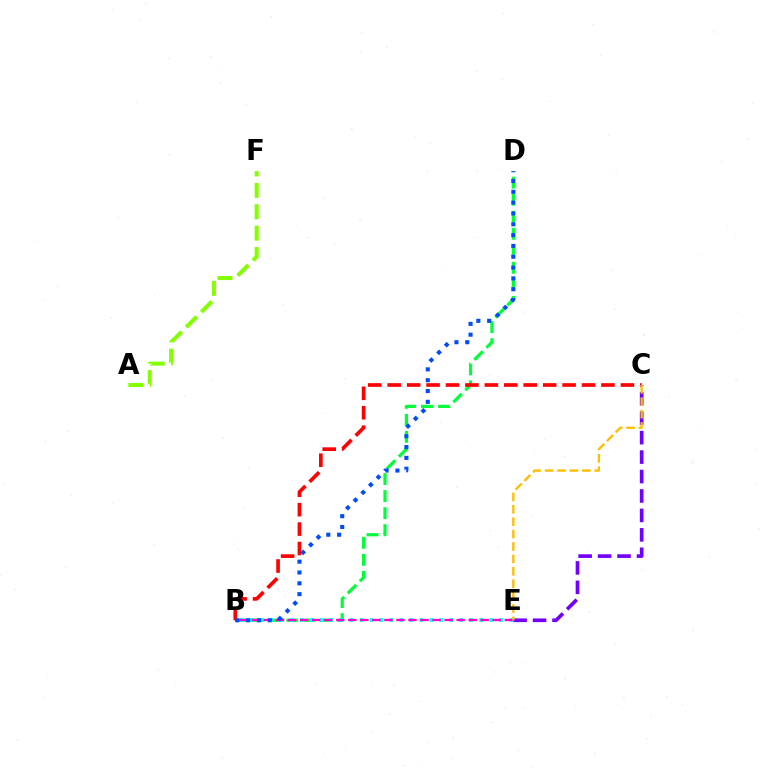{('B', 'D'): [{'color': '#00ff39', 'line_style': 'dashed', 'thickness': 2.31}, {'color': '#004bff', 'line_style': 'dotted', 'thickness': 2.94}], ('B', 'C'): [{'color': '#ff0000', 'line_style': 'dashed', 'thickness': 2.64}], ('B', 'E'): [{'color': '#00fff6', 'line_style': 'dotted', 'thickness': 2.71}, {'color': '#ff00cf', 'line_style': 'dashed', 'thickness': 1.64}], ('A', 'F'): [{'color': '#84ff00', 'line_style': 'dashed', 'thickness': 2.9}], ('C', 'E'): [{'color': '#7200ff', 'line_style': 'dashed', 'thickness': 2.64}, {'color': '#ffbd00', 'line_style': 'dashed', 'thickness': 1.68}]}